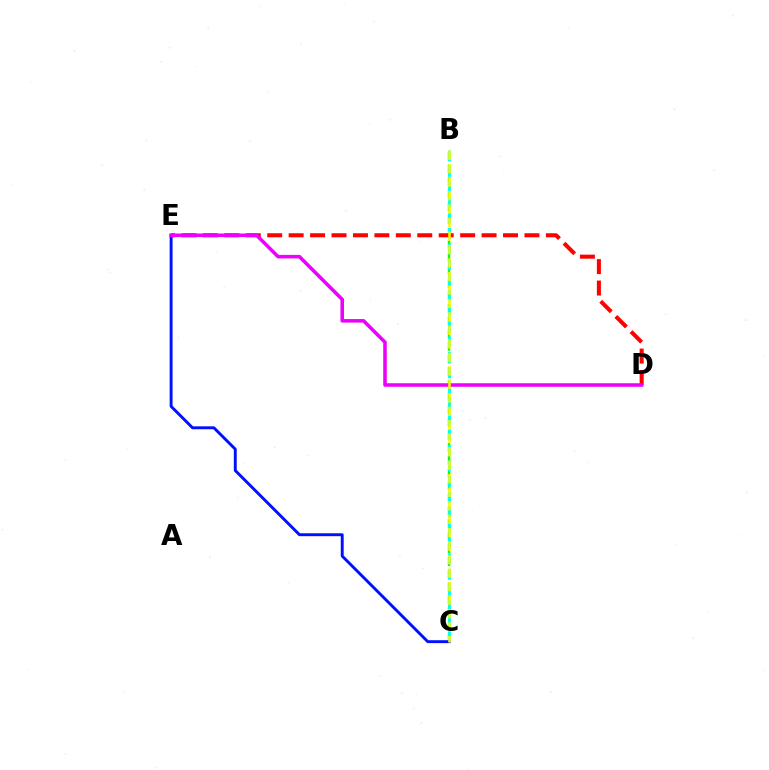{('B', 'C'): [{'color': '#08ff00', 'line_style': 'dashed', 'thickness': 1.72}, {'color': '#00fff6', 'line_style': 'dashed', 'thickness': 2.11}, {'color': '#fcf500', 'line_style': 'dashed', 'thickness': 1.83}], ('C', 'E'): [{'color': '#0010ff', 'line_style': 'solid', 'thickness': 2.09}], ('D', 'E'): [{'color': '#ff0000', 'line_style': 'dashed', 'thickness': 2.91}, {'color': '#ee00ff', 'line_style': 'solid', 'thickness': 2.56}]}